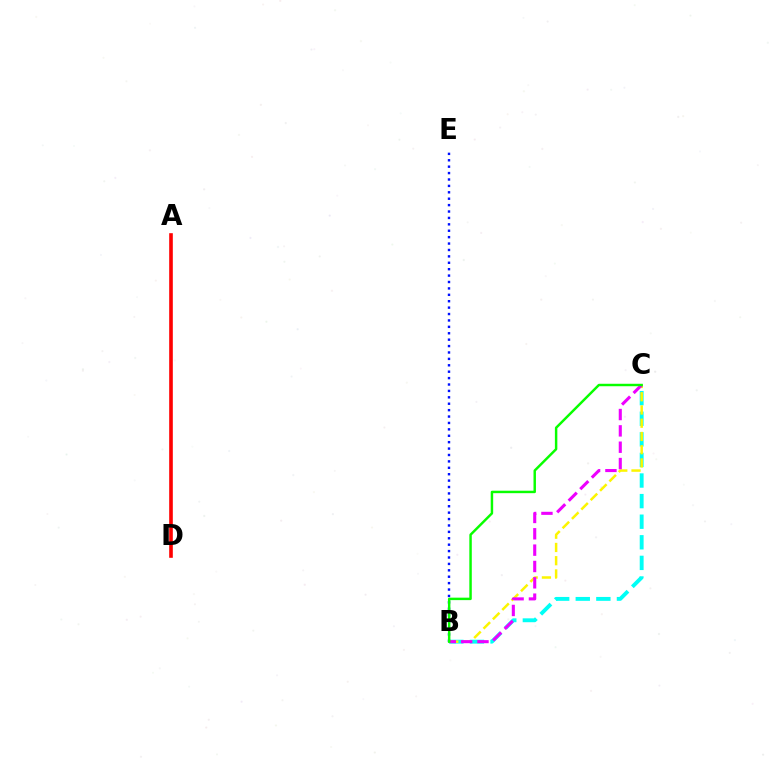{('B', 'C'): [{'color': '#00fff6', 'line_style': 'dashed', 'thickness': 2.8}, {'color': '#fcf500', 'line_style': 'dashed', 'thickness': 1.8}, {'color': '#ee00ff', 'line_style': 'dashed', 'thickness': 2.22}, {'color': '#08ff00', 'line_style': 'solid', 'thickness': 1.77}], ('B', 'E'): [{'color': '#0010ff', 'line_style': 'dotted', 'thickness': 1.74}], ('A', 'D'): [{'color': '#ff0000', 'line_style': 'solid', 'thickness': 2.61}]}